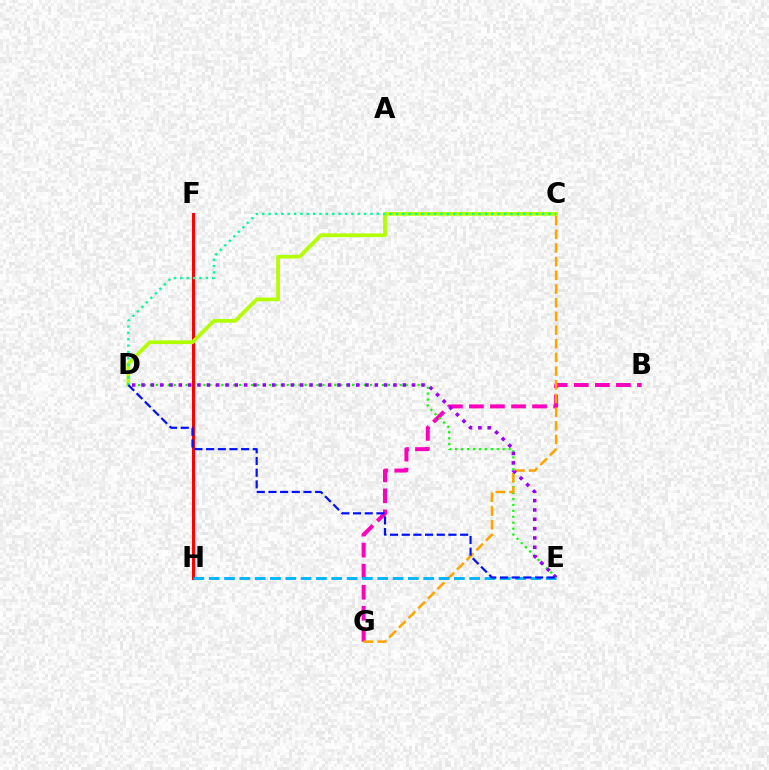{('B', 'G'): [{'color': '#ff00bd', 'line_style': 'dashed', 'thickness': 2.86}], ('D', 'E'): [{'color': '#08ff00', 'line_style': 'dotted', 'thickness': 1.62}, {'color': '#9b00ff', 'line_style': 'dotted', 'thickness': 2.54}, {'color': '#0010ff', 'line_style': 'dashed', 'thickness': 1.59}], ('F', 'H'): [{'color': '#ff0000', 'line_style': 'solid', 'thickness': 2.19}], ('C', 'D'): [{'color': '#b3ff00', 'line_style': 'solid', 'thickness': 2.69}, {'color': '#00ff9d', 'line_style': 'dotted', 'thickness': 1.73}], ('C', 'G'): [{'color': '#ffa500', 'line_style': 'dashed', 'thickness': 1.86}], ('E', 'H'): [{'color': '#00b5ff', 'line_style': 'dashed', 'thickness': 2.08}]}